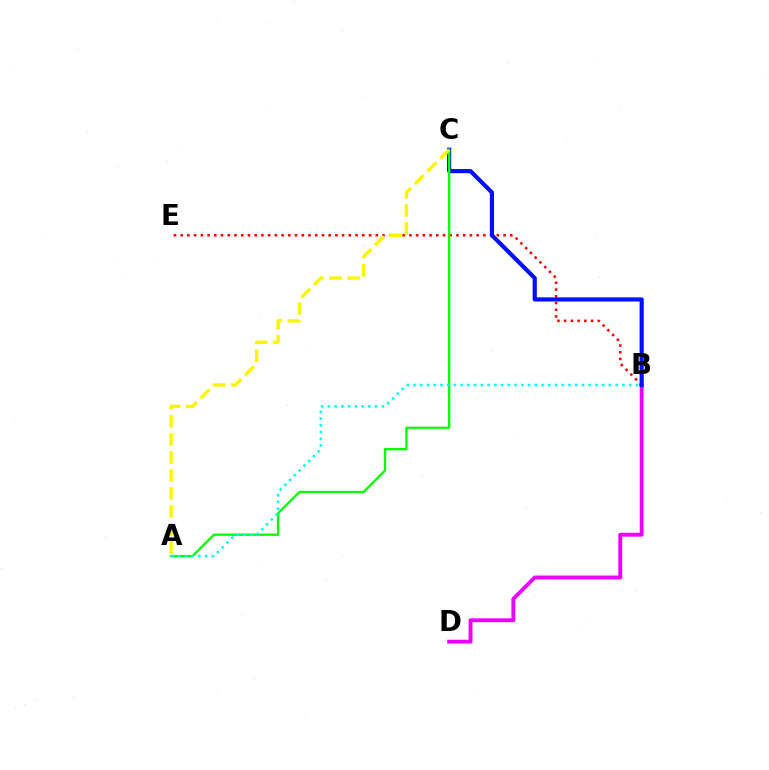{('B', 'E'): [{'color': '#ff0000', 'line_style': 'dotted', 'thickness': 1.83}], ('B', 'D'): [{'color': '#ee00ff', 'line_style': 'solid', 'thickness': 2.79}], ('B', 'C'): [{'color': '#0010ff', 'line_style': 'solid', 'thickness': 3.0}], ('A', 'C'): [{'color': '#08ff00', 'line_style': 'solid', 'thickness': 1.65}, {'color': '#fcf500', 'line_style': 'dashed', 'thickness': 2.45}], ('A', 'B'): [{'color': '#00fff6', 'line_style': 'dotted', 'thickness': 1.83}]}